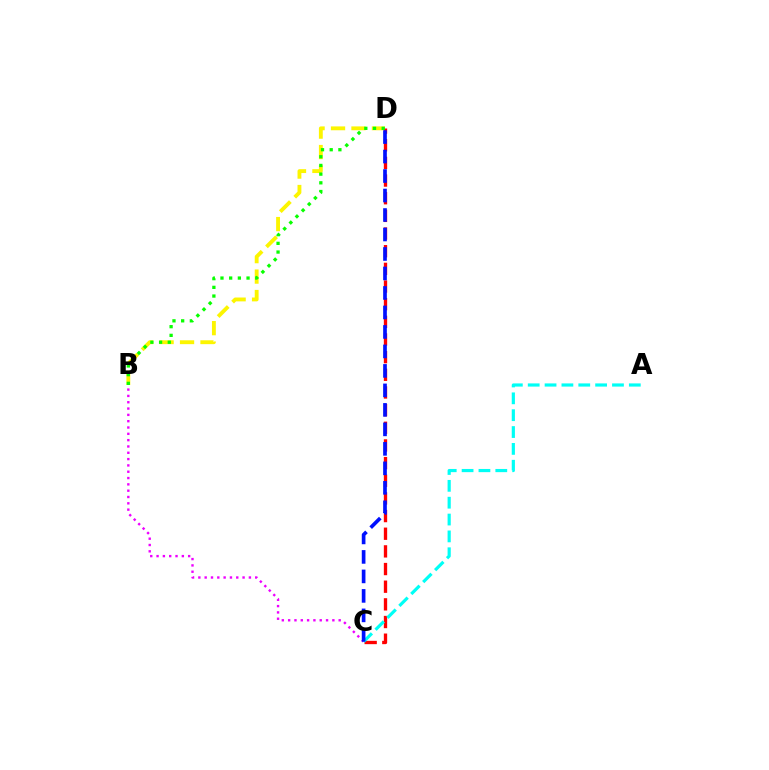{('B', 'D'): [{'color': '#fcf500', 'line_style': 'dashed', 'thickness': 2.78}, {'color': '#08ff00', 'line_style': 'dotted', 'thickness': 2.36}], ('C', 'D'): [{'color': '#ff0000', 'line_style': 'dashed', 'thickness': 2.4}, {'color': '#0010ff', 'line_style': 'dashed', 'thickness': 2.65}], ('B', 'C'): [{'color': '#ee00ff', 'line_style': 'dotted', 'thickness': 1.72}], ('A', 'C'): [{'color': '#00fff6', 'line_style': 'dashed', 'thickness': 2.29}]}